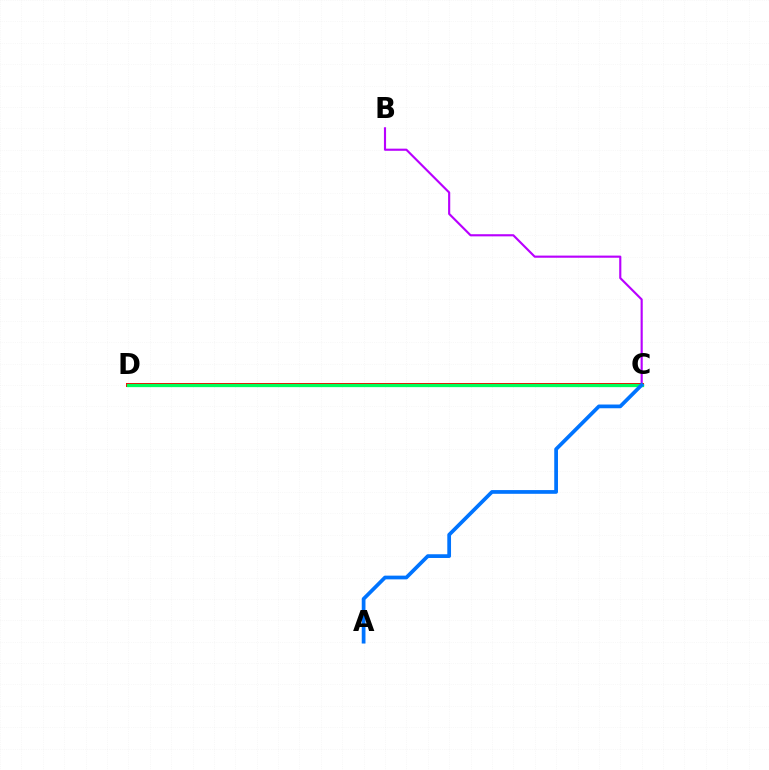{('C', 'D'): [{'color': '#d1ff00', 'line_style': 'dotted', 'thickness': 1.55}, {'color': '#ff0000', 'line_style': 'solid', 'thickness': 2.87}, {'color': '#00ff5c', 'line_style': 'solid', 'thickness': 2.36}], ('B', 'C'): [{'color': '#b900ff', 'line_style': 'solid', 'thickness': 1.54}], ('A', 'C'): [{'color': '#0074ff', 'line_style': 'solid', 'thickness': 2.69}]}